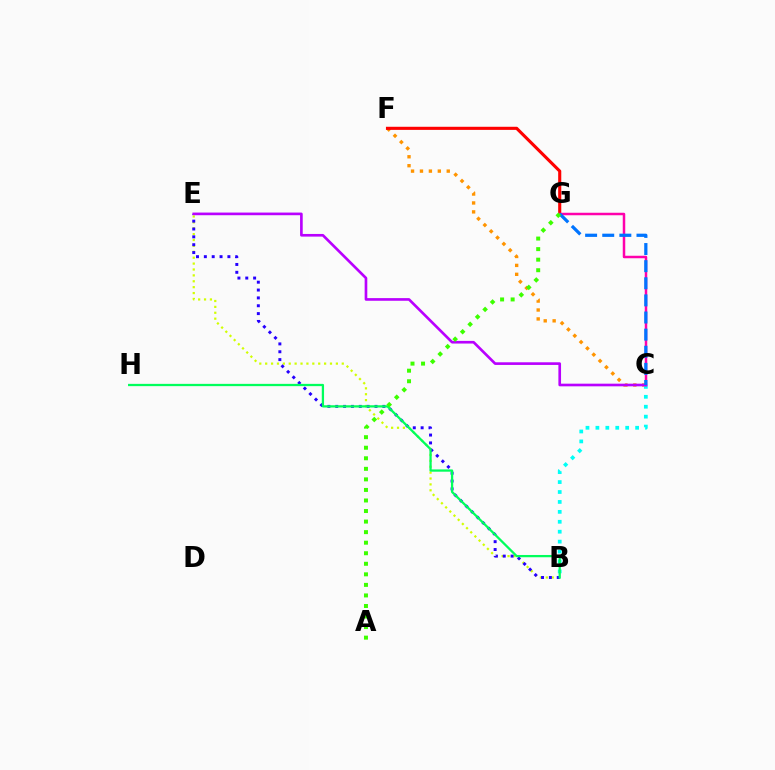{('C', 'F'): [{'color': '#ff9400', 'line_style': 'dotted', 'thickness': 2.43}], ('F', 'G'): [{'color': '#ff0000', 'line_style': 'solid', 'thickness': 2.24}], ('B', 'E'): [{'color': '#d1ff00', 'line_style': 'dotted', 'thickness': 1.6}, {'color': '#2500ff', 'line_style': 'dotted', 'thickness': 2.13}], ('B', 'C'): [{'color': '#00fff6', 'line_style': 'dotted', 'thickness': 2.7}], ('B', 'H'): [{'color': '#00ff5c', 'line_style': 'solid', 'thickness': 1.64}], ('C', 'G'): [{'color': '#ff00ac', 'line_style': 'solid', 'thickness': 1.79}, {'color': '#0074ff', 'line_style': 'dashed', 'thickness': 2.33}], ('C', 'E'): [{'color': '#b900ff', 'line_style': 'solid', 'thickness': 1.91}], ('A', 'G'): [{'color': '#3dff00', 'line_style': 'dotted', 'thickness': 2.87}]}